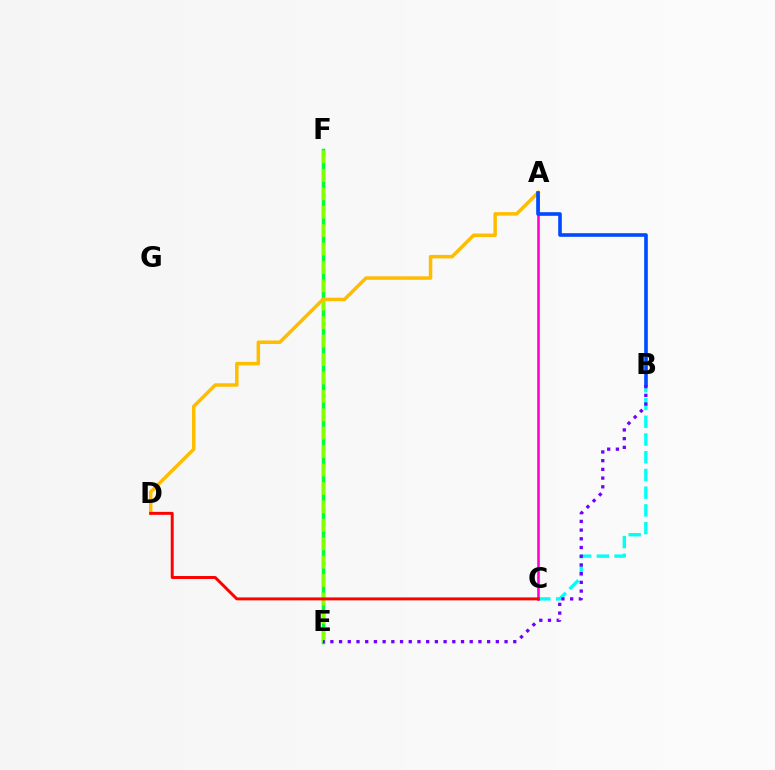{('B', 'C'): [{'color': '#00fff6', 'line_style': 'dashed', 'thickness': 2.41}], ('E', 'F'): [{'color': '#00ff39', 'line_style': 'solid', 'thickness': 2.5}, {'color': '#84ff00', 'line_style': 'dashed', 'thickness': 2.5}], ('A', 'C'): [{'color': '#ff00cf', 'line_style': 'solid', 'thickness': 1.86}], ('A', 'D'): [{'color': '#ffbd00', 'line_style': 'solid', 'thickness': 2.52}], ('A', 'B'): [{'color': '#004bff', 'line_style': 'solid', 'thickness': 2.61}], ('B', 'E'): [{'color': '#7200ff', 'line_style': 'dotted', 'thickness': 2.37}], ('C', 'D'): [{'color': '#ff0000', 'line_style': 'solid', 'thickness': 2.12}]}